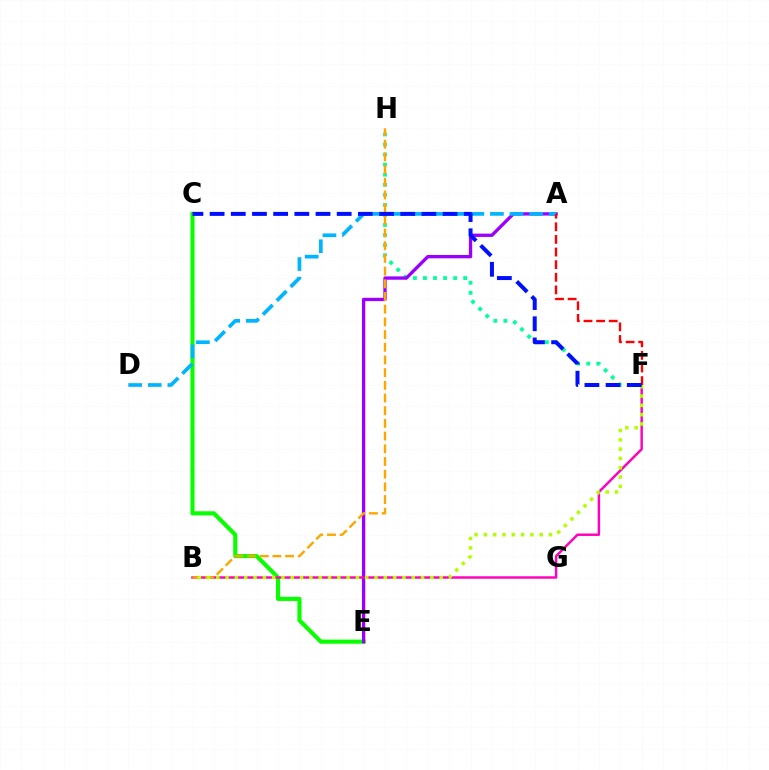{('C', 'E'): [{'color': '#08ff00', 'line_style': 'solid', 'thickness': 2.96}], ('F', 'H'): [{'color': '#00ff9d', 'line_style': 'dotted', 'thickness': 2.73}], ('A', 'E'): [{'color': '#9b00ff', 'line_style': 'solid', 'thickness': 2.4}], ('A', 'D'): [{'color': '#00b5ff', 'line_style': 'dashed', 'thickness': 2.66}], ('B', 'F'): [{'color': '#ff00bd', 'line_style': 'solid', 'thickness': 1.77}, {'color': '#b3ff00', 'line_style': 'dotted', 'thickness': 2.53}], ('A', 'F'): [{'color': '#ff0000', 'line_style': 'dashed', 'thickness': 1.71}], ('B', 'H'): [{'color': '#ffa500', 'line_style': 'dashed', 'thickness': 1.72}], ('C', 'F'): [{'color': '#0010ff', 'line_style': 'dashed', 'thickness': 2.88}]}